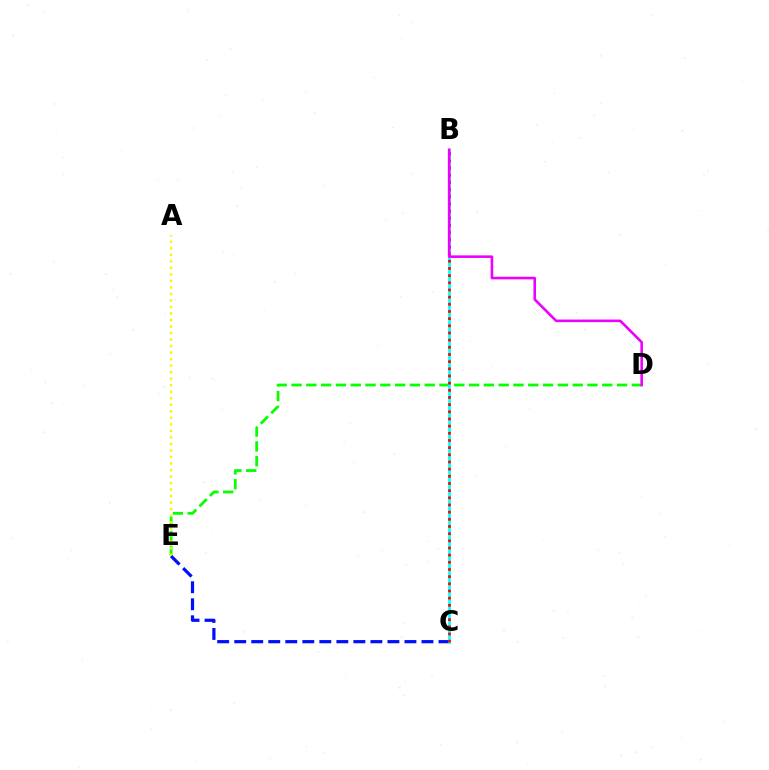{('D', 'E'): [{'color': '#08ff00', 'line_style': 'dashed', 'thickness': 2.01}], ('A', 'E'): [{'color': '#fcf500', 'line_style': 'dotted', 'thickness': 1.77}], ('C', 'E'): [{'color': '#0010ff', 'line_style': 'dashed', 'thickness': 2.31}], ('B', 'C'): [{'color': '#00fff6', 'line_style': 'solid', 'thickness': 1.9}, {'color': '#ff0000', 'line_style': 'dotted', 'thickness': 1.95}], ('B', 'D'): [{'color': '#ee00ff', 'line_style': 'solid', 'thickness': 1.87}]}